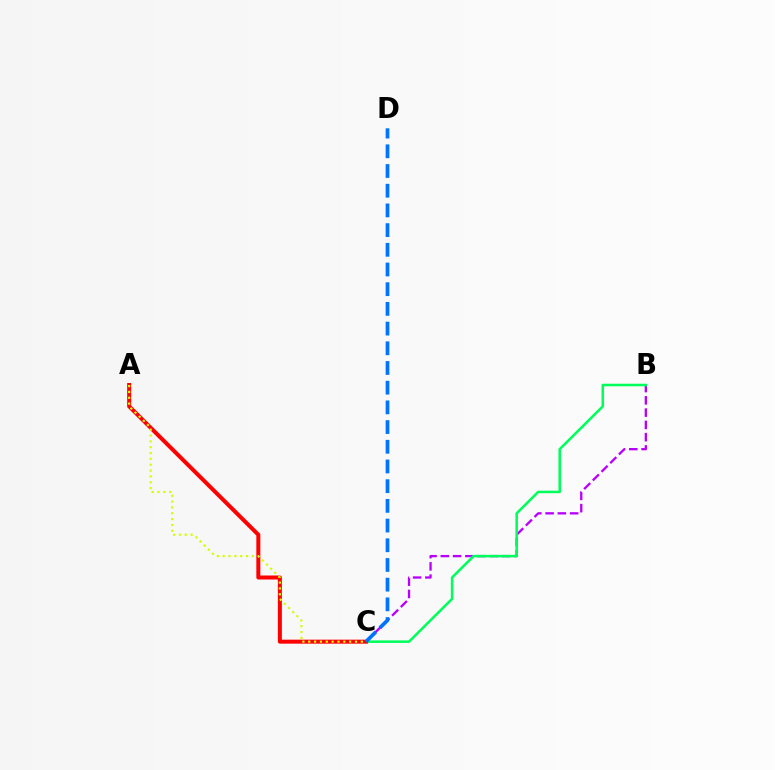{('B', 'C'): [{'color': '#b900ff', 'line_style': 'dashed', 'thickness': 1.67}, {'color': '#00ff5c', 'line_style': 'solid', 'thickness': 1.84}], ('A', 'C'): [{'color': '#ff0000', 'line_style': 'solid', 'thickness': 2.88}, {'color': '#d1ff00', 'line_style': 'dotted', 'thickness': 1.59}], ('C', 'D'): [{'color': '#0074ff', 'line_style': 'dashed', 'thickness': 2.68}]}